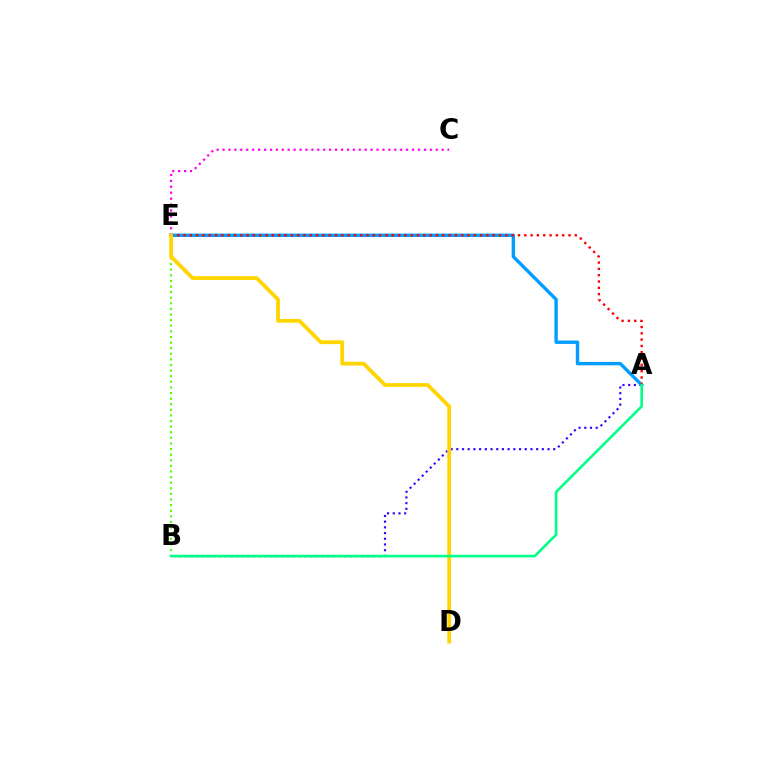{('B', 'E'): [{'color': '#4fff00', 'line_style': 'dotted', 'thickness': 1.52}], ('A', 'B'): [{'color': '#3700ff', 'line_style': 'dotted', 'thickness': 1.55}, {'color': '#00ff86', 'line_style': 'solid', 'thickness': 1.88}], ('C', 'E'): [{'color': '#ff00ed', 'line_style': 'dotted', 'thickness': 1.61}], ('A', 'E'): [{'color': '#009eff', 'line_style': 'solid', 'thickness': 2.45}, {'color': '#ff0000', 'line_style': 'dotted', 'thickness': 1.71}], ('D', 'E'): [{'color': '#ffd500', 'line_style': 'solid', 'thickness': 2.73}]}